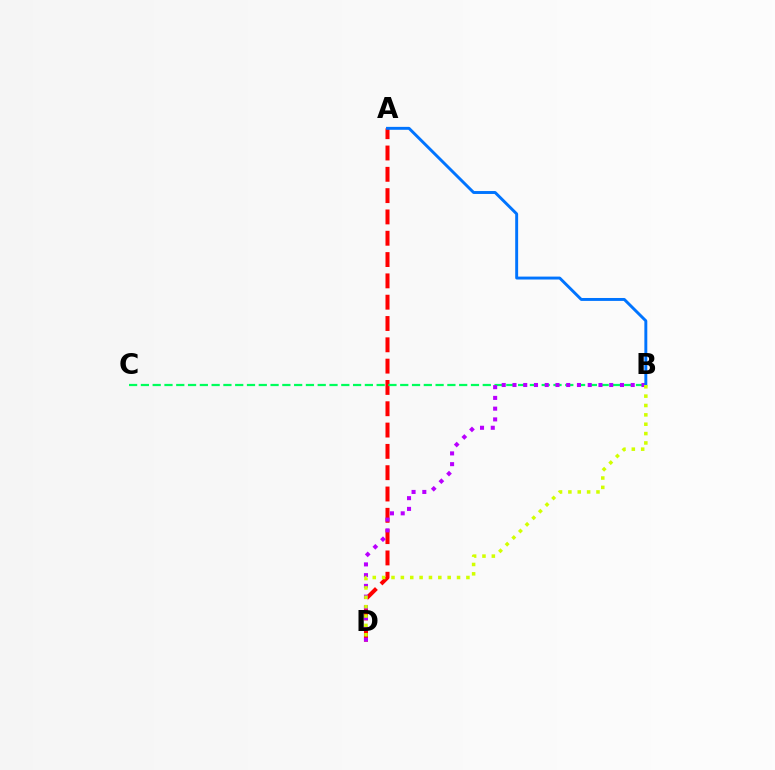{('A', 'D'): [{'color': '#ff0000', 'line_style': 'dashed', 'thickness': 2.9}], ('B', 'C'): [{'color': '#00ff5c', 'line_style': 'dashed', 'thickness': 1.6}], ('B', 'D'): [{'color': '#b900ff', 'line_style': 'dotted', 'thickness': 2.92}, {'color': '#d1ff00', 'line_style': 'dotted', 'thickness': 2.54}], ('A', 'B'): [{'color': '#0074ff', 'line_style': 'solid', 'thickness': 2.1}]}